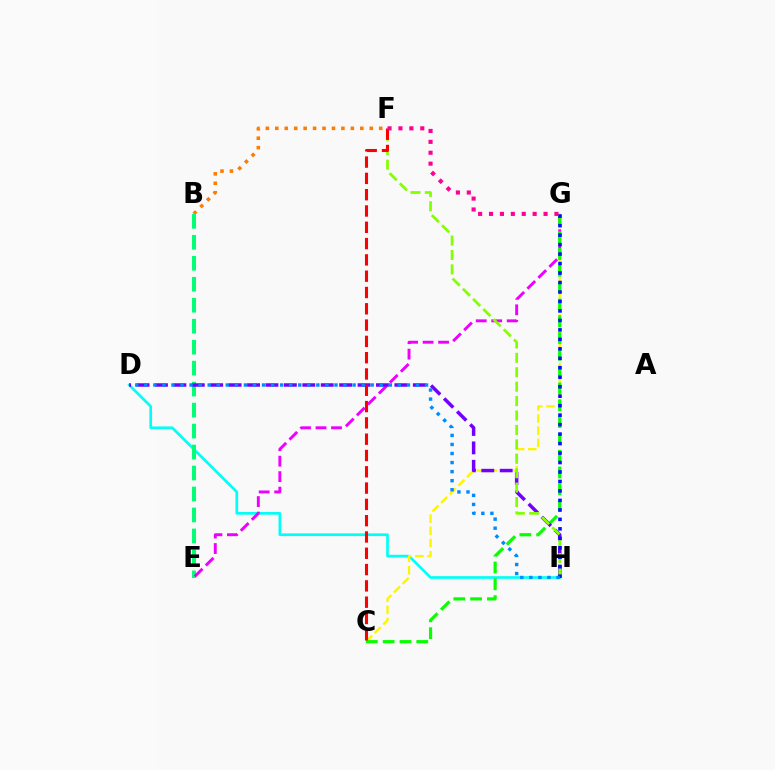{('D', 'H'): [{'color': '#00fff6', 'line_style': 'solid', 'thickness': 1.93}, {'color': '#7200ff', 'line_style': 'dashed', 'thickness': 2.5}, {'color': '#008cff', 'line_style': 'dotted', 'thickness': 2.46}], ('B', 'F'): [{'color': '#ff7c00', 'line_style': 'dotted', 'thickness': 2.57}], ('C', 'G'): [{'color': '#fcf500', 'line_style': 'dashed', 'thickness': 1.65}, {'color': '#08ff00', 'line_style': 'dashed', 'thickness': 2.28}], ('B', 'E'): [{'color': '#00ff74', 'line_style': 'dashed', 'thickness': 2.85}], ('E', 'G'): [{'color': '#ee00ff', 'line_style': 'dashed', 'thickness': 2.1}], ('F', 'H'): [{'color': '#84ff00', 'line_style': 'dashed', 'thickness': 1.96}], ('G', 'H'): [{'color': '#0010ff', 'line_style': 'dotted', 'thickness': 2.57}], ('C', 'F'): [{'color': '#ff0000', 'line_style': 'dashed', 'thickness': 2.21}], ('F', 'G'): [{'color': '#ff0094', 'line_style': 'dotted', 'thickness': 2.96}]}